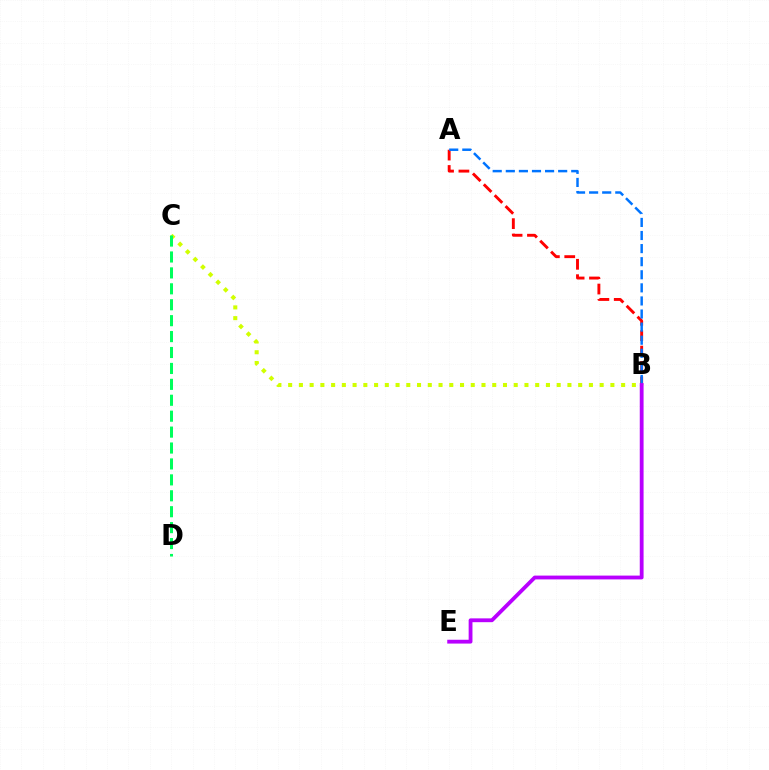{('B', 'C'): [{'color': '#d1ff00', 'line_style': 'dotted', 'thickness': 2.92}], ('A', 'B'): [{'color': '#ff0000', 'line_style': 'dashed', 'thickness': 2.09}, {'color': '#0074ff', 'line_style': 'dashed', 'thickness': 1.78}], ('B', 'E'): [{'color': '#b900ff', 'line_style': 'solid', 'thickness': 2.75}], ('C', 'D'): [{'color': '#00ff5c', 'line_style': 'dashed', 'thickness': 2.16}]}